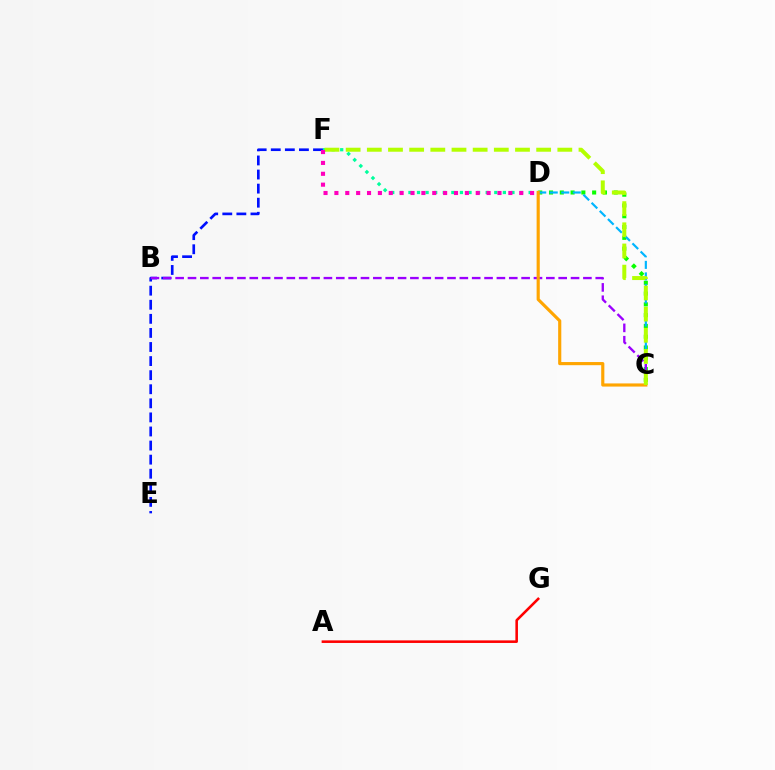{('C', 'D'): [{'color': '#08ff00', 'line_style': 'dotted', 'thickness': 2.93}, {'color': '#00b5ff', 'line_style': 'dashed', 'thickness': 1.57}, {'color': '#ffa500', 'line_style': 'solid', 'thickness': 2.26}], ('A', 'G'): [{'color': '#ff0000', 'line_style': 'solid', 'thickness': 1.85}], ('D', 'F'): [{'color': '#00ff9d', 'line_style': 'dotted', 'thickness': 2.33}, {'color': '#ff00bd', 'line_style': 'dotted', 'thickness': 2.95}], ('E', 'F'): [{'color': '#0010ff', 'line_style': 'dashed', 'thickness': 1.91}], ('B', 'C'): [{'color': '#9b00ff', 'line_style': 'dashed', 'thickness': 1.68}], ('C', 'F'): [{'color': '#b3ff00', 'line_style': 'dashed', 'thickness': 2.88}]}